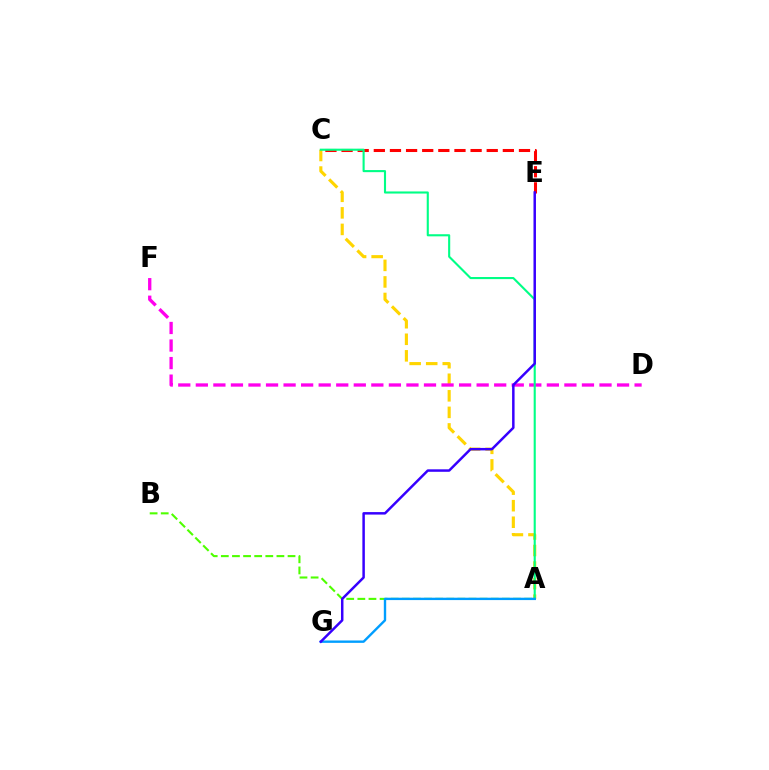{('A', 'C'): [{'color': '#ffd500', 'line_style': 'dashed', 'thickness': 2.25}, {'color': '#00ff86', 'line_style': 'solid', 'thickness': 1.52}], ('C', 'E'): [{'color': '#ff0000', 'line_style': 'dashed', 'thickness': 2.19}], ('D', 'F'): [{'color': '#ff00ed', 'line_style': 'dashed', 'thickness': 2.38}], ('A', 'B'): [{'color': '#4fff00', 'line_style': 'dashed', 'thickness': 1.51}], ('A', 'G'): [{'color': '#009eff', 'line_style': 'solid', 'thickness': 1.72}], ('E', 'G'): [{'color': '#3700ff', 'line_style': 'solid', 'thickness': 1.79}]}